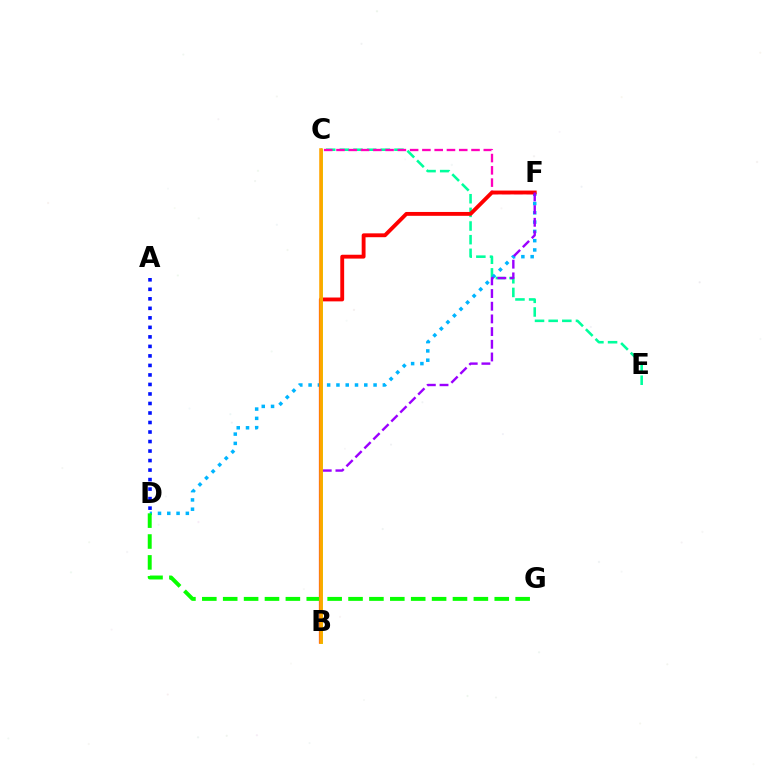{('C', 'E'): [{'color': '#00ff9d', 'line_style': 'dashed', 'thickness': 1.85}], ('D', 'F'): [{'color': '#00b5ff', 'line_style': 'dotted', 'thickness': 2.52}], ('C', 'F'): [{'color': '#ff00bd', 'line_style': 'dashed', 'thickness': 1.67}], ('B', 'F'): [{'color': '#ff0000', 'line_style': 'solid', 'thickness': 2.78}, {'color': '#9b00ff', 'line_style': 'dashed', 'thickness': 1.72}], ('D', 'G'): [{'color': '#08ff00', 'line_style': 'dashed', 'thickness': 2.84}], ('B', 'C'): [{'color': '#b3ff00', 'line_style': 'solid', 'thickness': 2.12}, {'color': '#ffa500', 'line_style': 'solid', 'thickness': 2.57}], ('A', 'D'): [{'color': '#0010ff', 'line_style': 'dotted', 'thickness': 2.58}]}